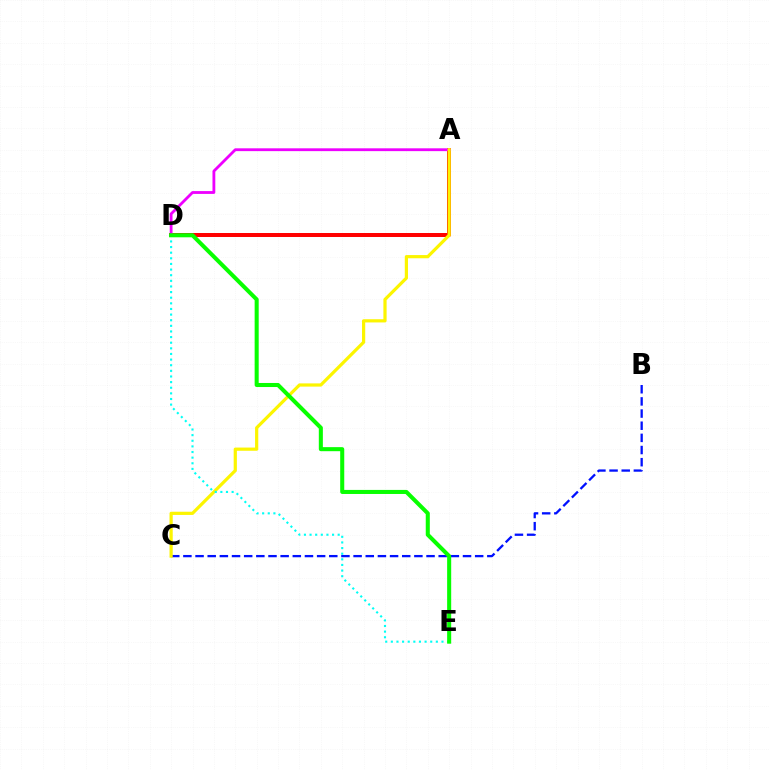{('A', 'D'): [{'color': '#ff0000', 'line_style': 'solid', 'thickness': 2.87}, {'color': '#ee00ff', 'line_style': 'solid', 'thickness': 2.03}], ('B', 'C'): [{'color': '#0010ff', 'line_style': 'dashed', 'thickness': 1.65}], ('A', 'C'): [{'color': '#fcf500', 'line_style': 'solid', 'thickness': 2.31}], ('D', 'E'): [{'color': '#00fff6', 'line_style': 'dotted', 'thickness': 1.53}, {'color': '#08ff00', 'line_style': 'solid', 'thickness': 2.92}]}